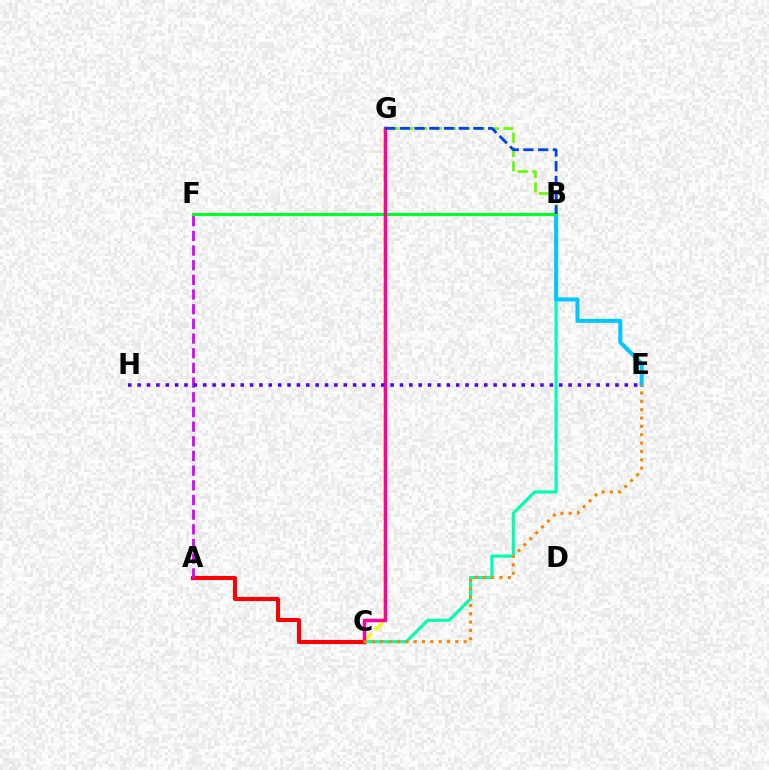{('B', 'C'): [{'color': '#00ffaf', 'line_style': 'solid', 'thickness': 2.27}], ('B', 'G'): [{'color': '#66ff00', 'line_style': 'dashed', 'thickness': 1.95}, {'color': '#003fff', 'line_style': 'dashed', 'thickness': 2.0}], ('C', 'G'): [{'color': '#eeff00', 'line_style': 'dashed', 'thickness': 2.2}, {'color': '#ff00a0', 'line_style': 'solid', 'thickness': 2.52}], ('B', 'E'): [{'color': '#00c7ff', 'line_style': 'solid', 'thickness': 2.89}], ('B', 'F'): [{'color': '#00ff27', 'line_style': 'solid', 'thickness': 2.2}], ('A', 'C'): [{'color': '#ff0000', 'line_style': 'solid', 'thickness': 2.91}], ('A', 'F'): [{'color': '#d600ff', 'line_style': 'dashed', 'thickness': 1.99}], ('C', 'E'): [{'color': '#ff8800', 'line_style': 'dotted', 'thickness': 2.26}], ('E', 'H'): [{'color': '#4f00ff', 'line_style': 'dotted', 'thickness': 2.55}]}